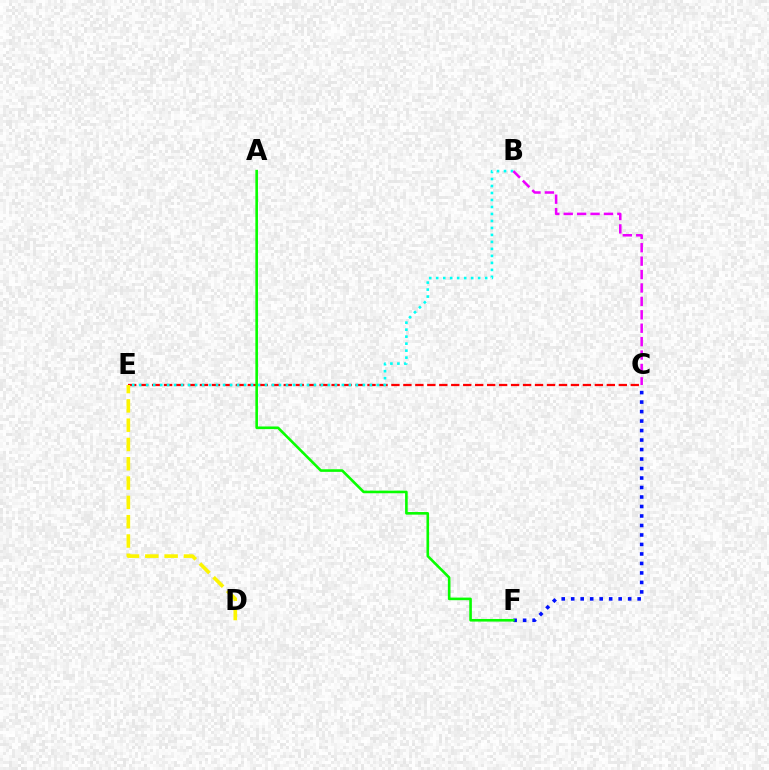{('C', 'E'): [{'color': '#ff0000', 'line_style': 'dashed', 'thickness': 1.63}], ('C', 'F'): [{'color': '#0010ff', 'line_style': 'dotted', 'thickness': 2.58}], ('D', 'E'): [{'color': '#fcf500', 'line_style': 'dashed', 'thickness': 2.62}], ('B', 'E'): [{'color': '#00fff6', 'line_style': 'dotted', 'thickness': 1.9}], ('B', 'C'): [{'color': '#ee00ff', 'line_style': 'dashed', 'thickness': 1.82}], ('A', 'F'): [{'color': '#08ff00', 'line_style': 'solid', 'thickness': 1.88}]}